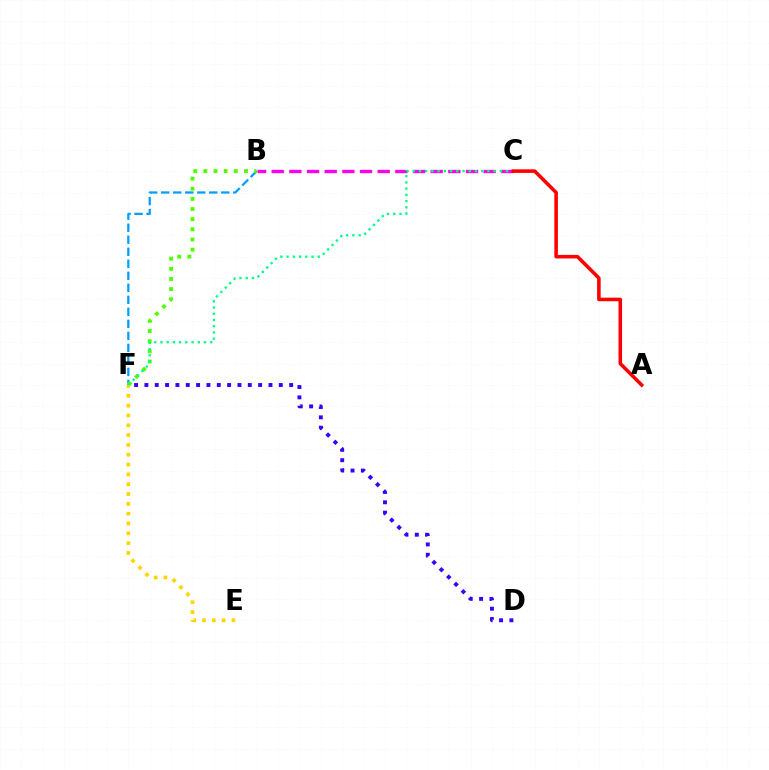{('B', 'F'): [{'color': '#009eff', 'line_style': 'dashed', 'thickness': 1.63}, {'color': '#4fff00', 'line_style': 'dotted', 'thickness': 2.76}], ('D', 'F'): [{'color': '#3700ff', 'line_style': 'dotted', 'thickness': 2.81}], ('B', 'C'): [{'color': '#ff00ed', 'line_style': 'dashed', 'thickness': 2.4}], ('E', 'F'): [{'color': '#ffd500', 'line_style': 'dotted', 'thickness': 2.67}], ('C', 'F'): [{'color': '#00ff86', 'line_style': 'dotted', 'thickness': 1.69}], ('A', 'C'): [{'color': '#ff0000', 'line_style': 'solid', 'thickness': 2.56}]}